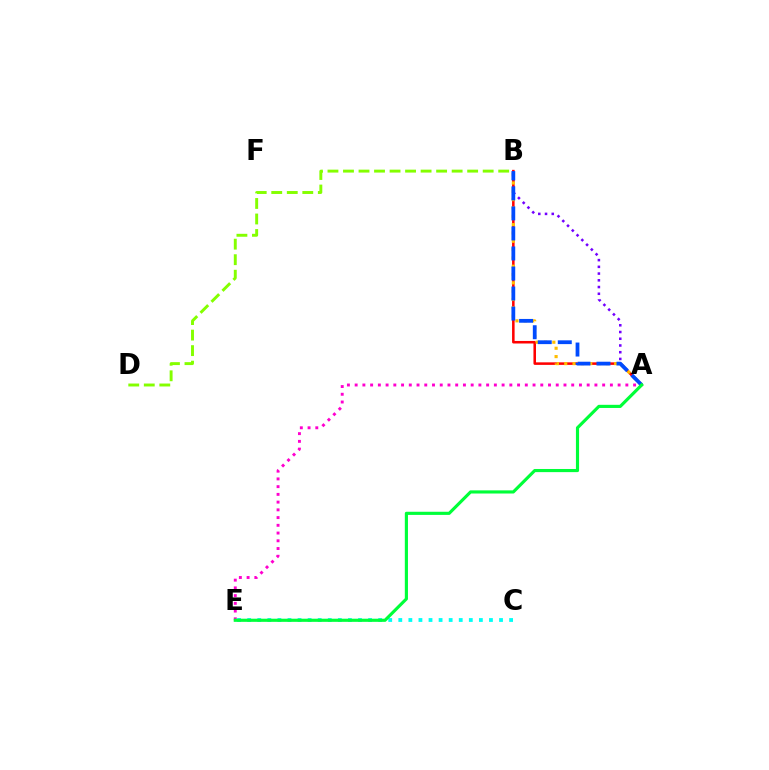{('A', 'E'): [{'color': '#ff00cf', 'line_style': 'dotted', 'thickness': 2.1}, {'color': '#00ff39', 'line_style': 'solid', 'thickness': 2.26}], ('A', 'B'): [{'color': '#7200ff', 'line_style': 'dotted', 'thickness': 1.83}, {'color': '#ff0000', 'line_style': 'solid', 'thickness': 1.83}, {'color': '#ffbd00', 'line_style': 'dotted', 'thickness': 2.26}, {'color': '#004bff', 'line_style': 'dashed', 'thickness': 2.72}], ('C', 'E'): [{'color': '#00fff6', 'line_style': 'dotted', 'thickness': 2.74}], ('B', 'D'): [{'color': '#84ff00', 'line_style': 'dashed', 'thickness': 2.11}]}